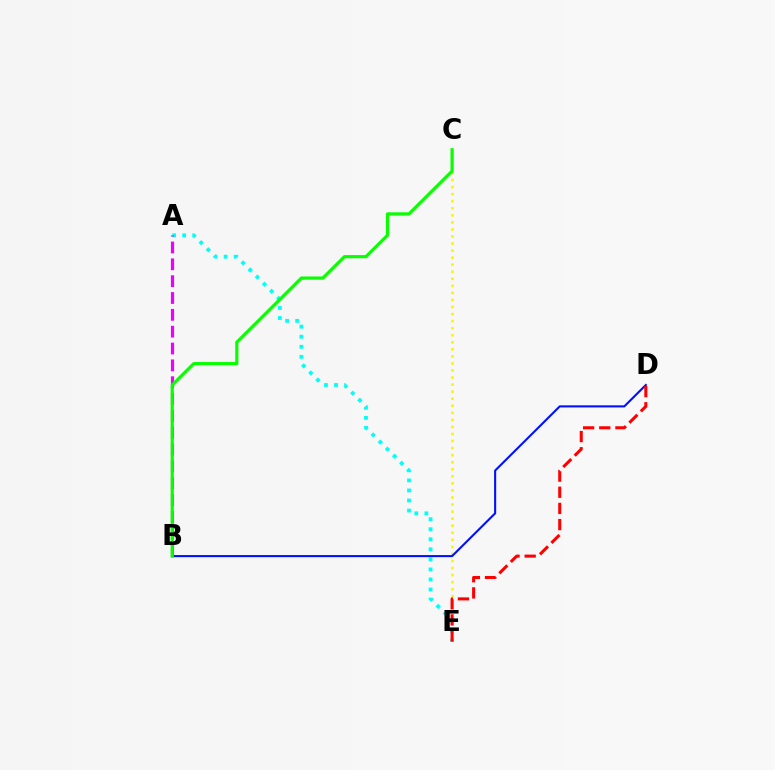{('A', 'E'): [{'color': '#00fff6', 'line_style': 'dotted', 'thickness': 2.73}], ('C', 'E'): [{'color': '#fcf500', 'line_style': 'dotted', 'thickness': 1.92}], ('A', 'B'): [{'color': '#ee00ff', 'line_style': 'dashed', 'thickness': 2.29}], ('B', 'D'): [{'color': '#0010ff', 'line_style': 'solid', 'thickness': 1.5}], ('D', 'E'): [{'color': '#ff0000', 'line_style': 'dashed', 'thickness': 2.2}], ('B', 'C'): [{'color': '#08ff00', 'line_style': 'solid', 'thickness': 2.28}]}